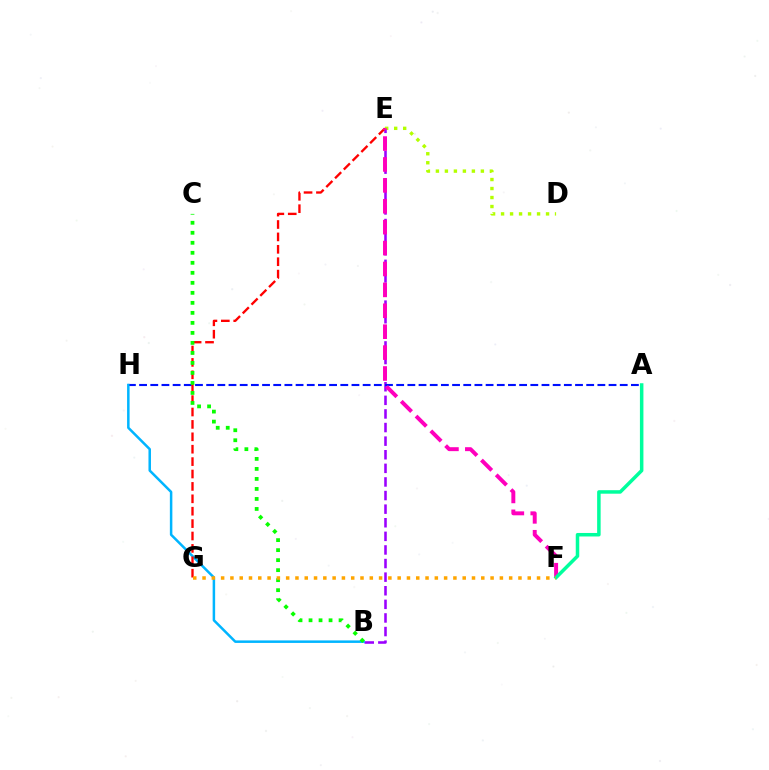{('B', 'E'): [{'color': '#9b00ff', 'line_style': 'dashed', 'thickness': 1.85}], ('A', 'H'): [{'color': '#0010ff', 'line_style': 'dashed', 'thickness': 1.52}], ('B', 'H'): [{'color': '#00b5ff', 'line_style': 'solid', 'thickness': 1.8}], ('D', 'E'): [{'color': '#b3ff00', 'line_style': 'dotted', 'thickness': 2.44}], ('E', 'G'): [{'color': '#ff0000', 'line_style': 'dashed', 'thickness': 1.68}], ('B', 'C'): [{'color': '#08ff00', 'line_style': 'dotted', 'thickness': 2.72}], ('E', 'F'): [{'color': '#ff00bd', 'line_style': 'dashed', 'thickness': 2.84}], ('A', 'F'): [{'color': '#00ff9d', 'line_style': 'solid', 'thickness': 2.52}], ('F', 'G'): [{'color': '#ffa500', 'line_style': 'dotted', 'thickness': 2.52}]}